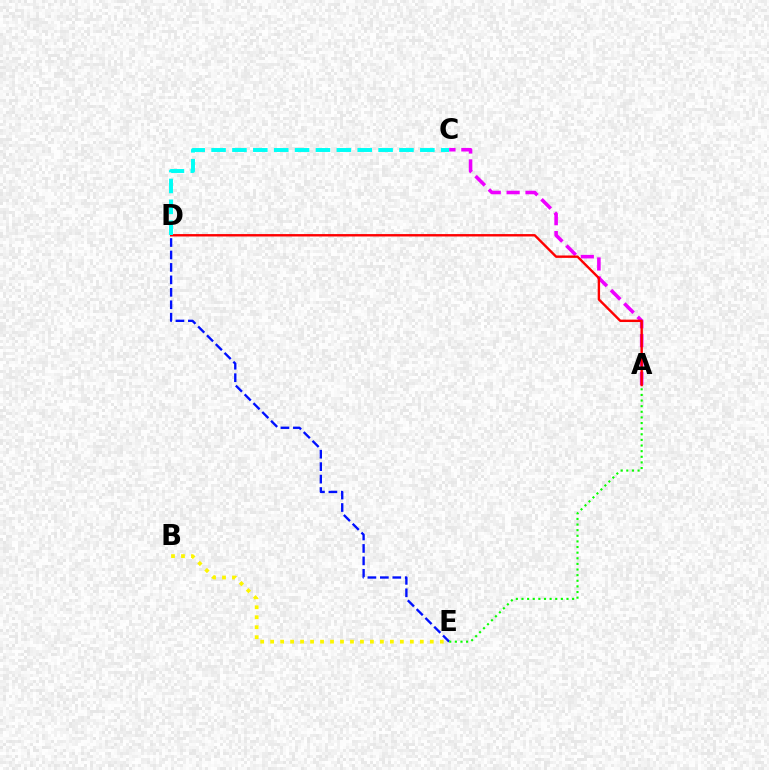{('A', 'C'): [{'color': '#ee00ff', 'line_style': 'dashed', 'thickness': 2.56}], ('B', 'E'): [{'color': '#fcf500', 'line_style': 'dotted', 'thickness': 2.71}], ('D', 'E'): [{'color': '#0010ff', 'line_style': 'dashed', 'thickness': 1.69}], ('A', 'D'): [{'color': '#ff0000', 'line_style': 'solid', 'thickness': 1.73}], ('A', 'E'): [{'color': '#08ff00', 'line_style': 'dotted', 'thickness': 1.53}], ('C', 'D'): [{'color': '#00fff6', 'line_style': 'dashed', 'thickness': 2.84}]}